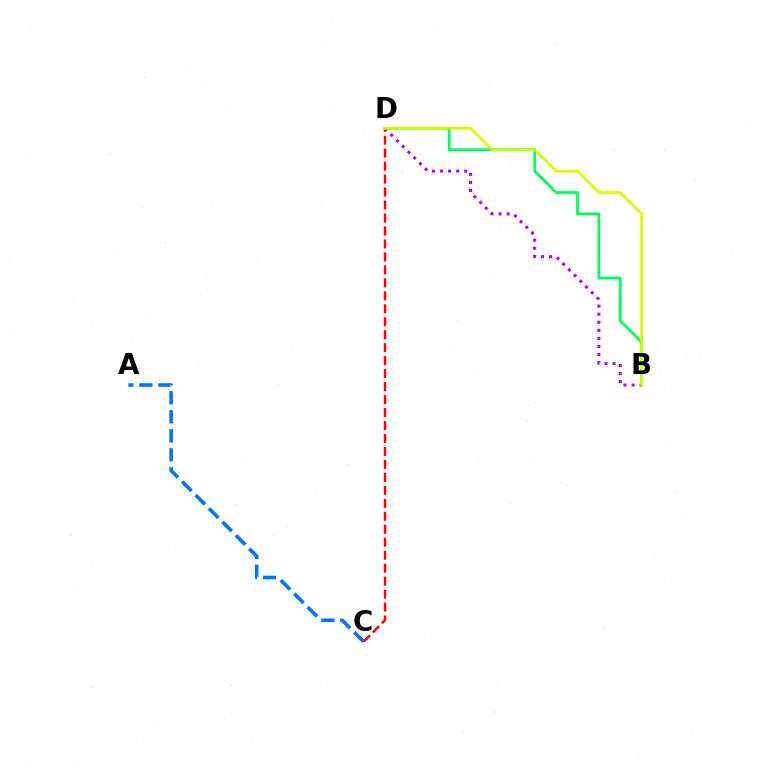{('B', 'D'): [{'color': '#00ff5c', 'line_style': 'solid', 'thickness': 2.0}, {'color': '#b900ff', 'line_style': 'dotted', 'thickness': 2.19}, {'color': '#d1ff00', 'line_style': 'solid', 'thickness': 1.91}], ('A', 'C'): [{'color': '#0074ff', 'line_style': 'dashed', 'thickness': 2.58}], ('C', 'D'): [{'color': '#ff0000', 'line_style': 'dashed', 'thickness': 1.76}]}